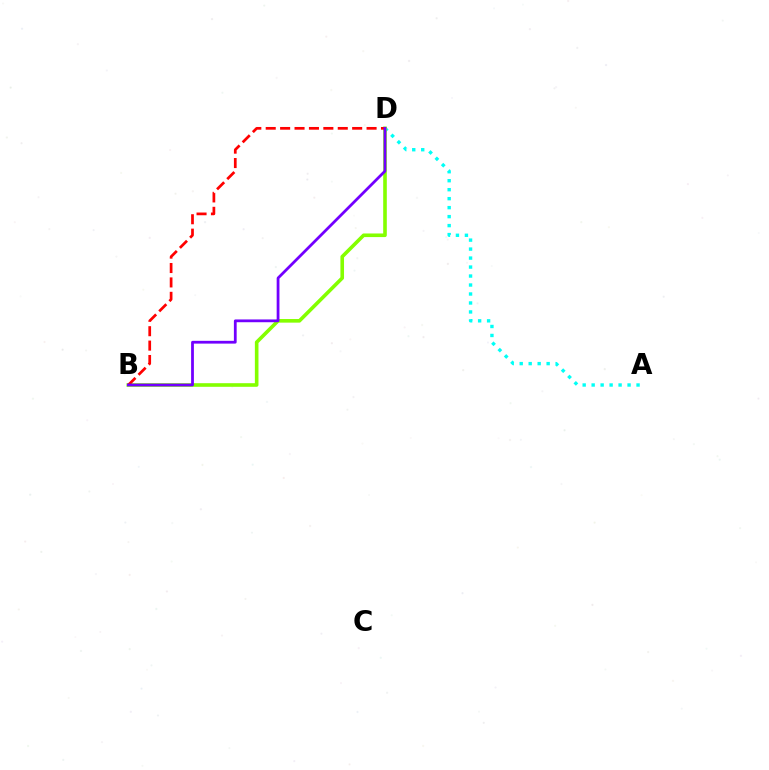{('A', 'D'): [{'color': '#00fff6', 'line_style': 'dotted', 'thickness': 2.44}], ('B', 'D'): [{'color': '#84ff00', 'line_style': 'solid', 'thickness': 2.6}, {'color': '#ff0000', 'line_style': 'dashed', 'thickness': 1.96}, {'color': '#7200ff', 'line_style': 'solid', 'thickness': 2.0}]}